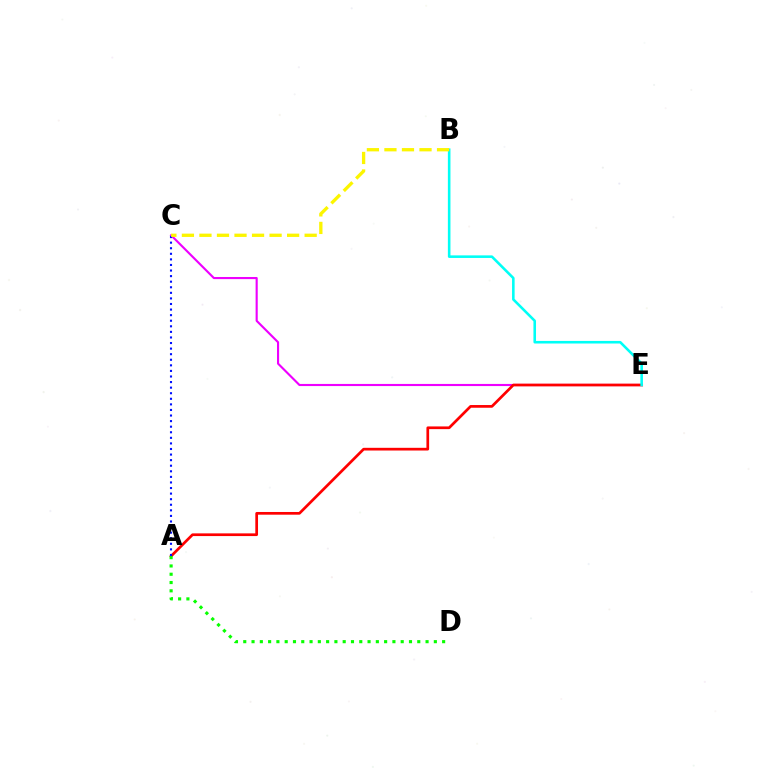{('C', 'E'): [{'color': '#ee00ff', 'line_style': 'solid', 'thickness': 1.53}], ('A', 'E'): [{'color': '#ff0000', 'line_style': 'solid', 'thickness': 1.95}], ('A', 'C'): [{'color': '#0010ff', 'line_style': 'dotted', 'thickness': 1.52}], ('B', 'E'): [{'color': '#00fff6', 'line_style': 'solid', 'thickness': 1.86}], ('B', 'C'): [{'color': '#fcf500', 'line_style': 'dashed', 'thickness': 2.38}], ('A', 'D'): [{'color': '#08ff00', 'line_style': 'dotted', 'thickness': 2.25}]}